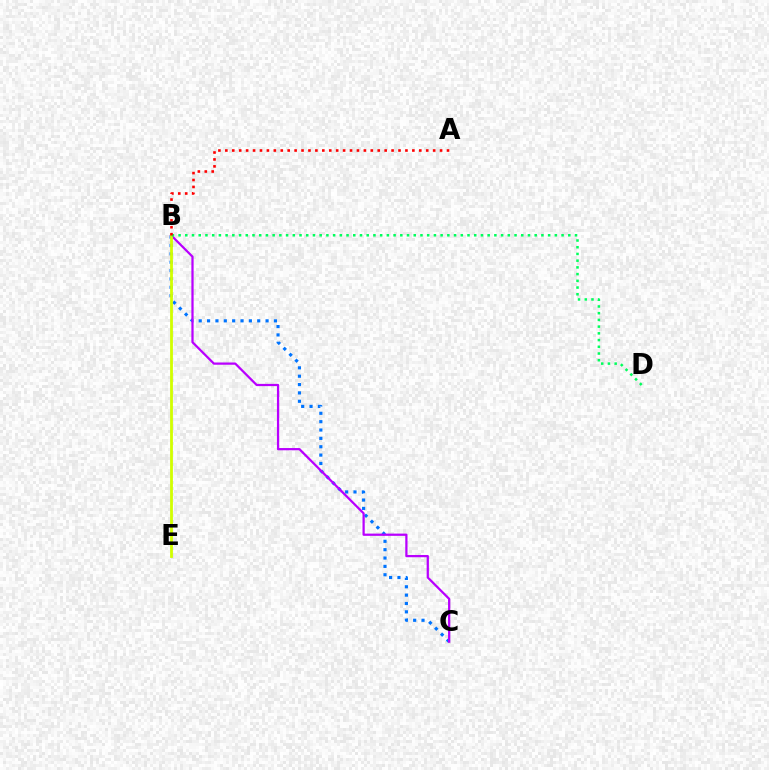{('B', 'C'): [{'color': '#0074ff', 'line_style': 'dotted', 'thickness': 2.27}, {'color': '#b900ff', 'line_style': 'solid', 'thickness': 1.62}], ('B', 'E'): [{'color': '#d1ff00', 'line_style': 'solid', 'thickness': 2.02}], ('B', 'D'): [{'color': '#00ff5c', 'line_style': 'dotted', 'thickness': 1.83}], ('A', 'B'): [{'color': '#ff0000', 'line_style': 'dotted', 'thickness': 1.88}]}